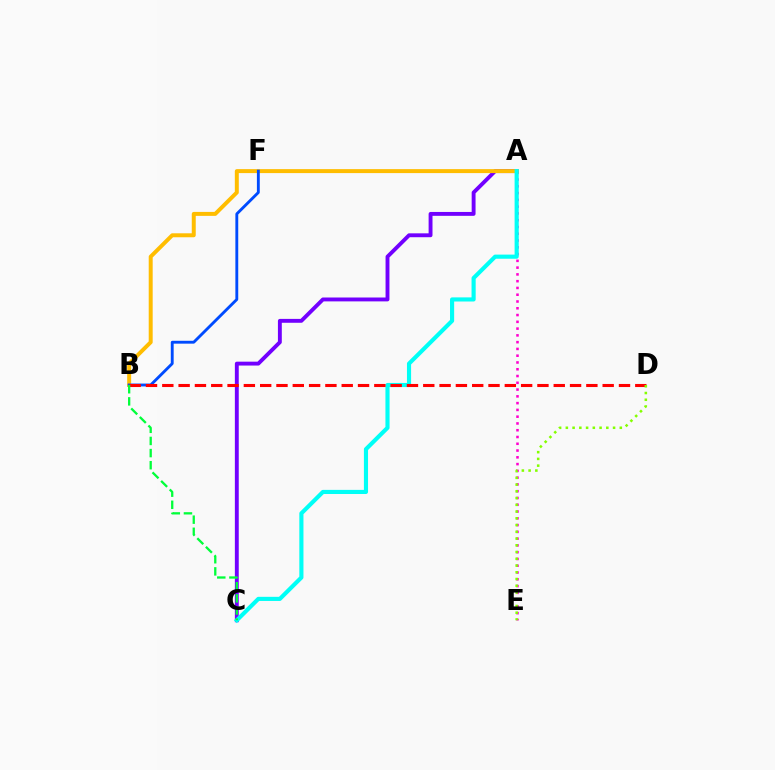{('A', 'E'): [{'color': '#ff00cf', 'line_style': 'dotted', 'thickness': 1.84}], ('A', 'C'): [{'color': '#7200ff', 'line_style': 'solid', 'thickness': 2.8}, {'color': '#00fff6', 'line_style': 'solid', 'thickness': 2.97}], ('A', 'B'): [{'color': '#ffbd00', 'line_style': 'solid', 'thickness': 2.85}], ('B', 'F'): [{'color': '#004bff', 'line_style': 'solid', 'thickness': 2.06}], ('B', 'D'): [{'color': '#ff0000', 'line_style': 'dashed', 'thickness': 2.22}], ('D', 'E'): [{'color': '#84ff00', 'line_style': 'dotted', 'thickness': 1.83}], ('B', 'C'): [{'color': '#00ff39', 'line_style': 'dashed', 'thickness': 1.65}]}